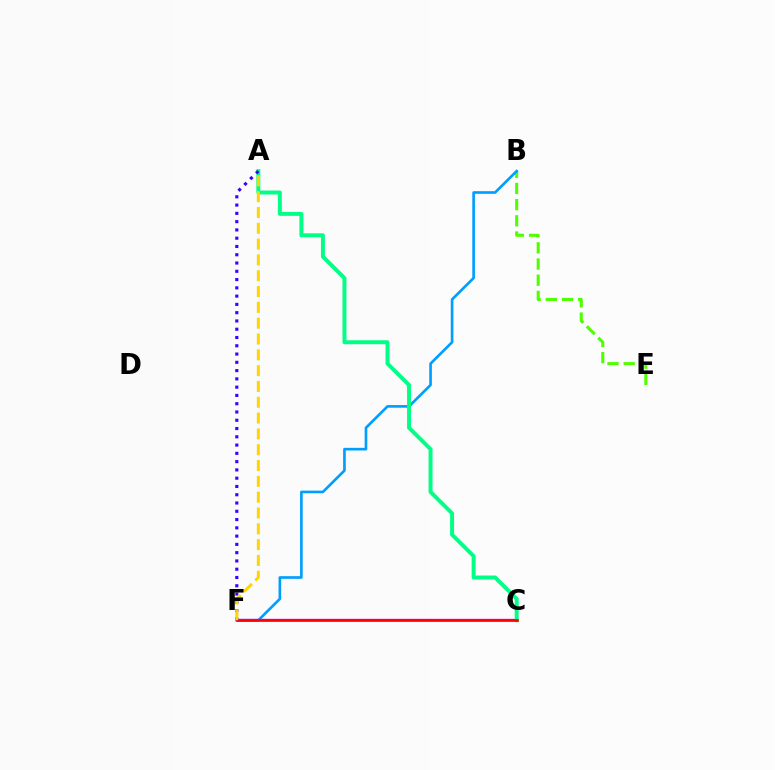{('B', 'E'): [{'color': '#4fff00', 'line_style': 'dashed', 'thickness': 2.2}], ('B', 'F'): [{'color': '#009eff', 'line_style': 'solid', 'thickness': 1.91}], ('C', 'F'): [{'color': '#ff00ed', 'line_style': 'solid', 'thickness': 1.71}, {'color': '#ff0000', 'line_style': 'solid', 'thickness': 1.91}], ('A', 'C'): [{'color': '#00ff86', 'line_style': 'solid', 'thickness': 2.84}], ('A', 'F'): [{'color': '#3700ff', 'line_style': 'dotted', 'thickness': 2.25}, {'color': '#ffd500', 'line_style': 'dashed', 'thickness': 2.15}]}